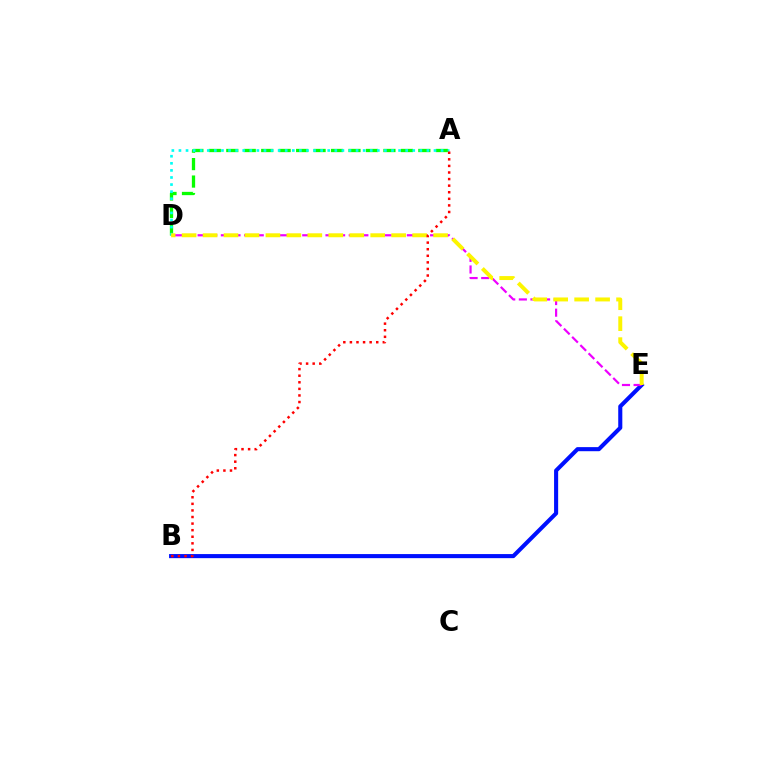{('B', 'E'): [{'color': '#0010ff', 'line_style': 'solid', 'thickness': 2.94}], ('A', 'D'): [{'color': '#08ff00', 'line_style': 'dashed', 'thickness': 2.37}, {'color': '#00fff6', 'line_style': 'dotted', 'thickness': 1.92}], ('D', 'E'): [{'color': '#ee00ff', 'line_style': 'dashed', 'thickness': 1.58}, {'color': '#fcf500', 'line_style': 'dashed', 'thickness': 2.85}], ('A', 'B'): [{'color': '#ff0000', 'line_style': 'dotted', 'thickness': 1.79}]}